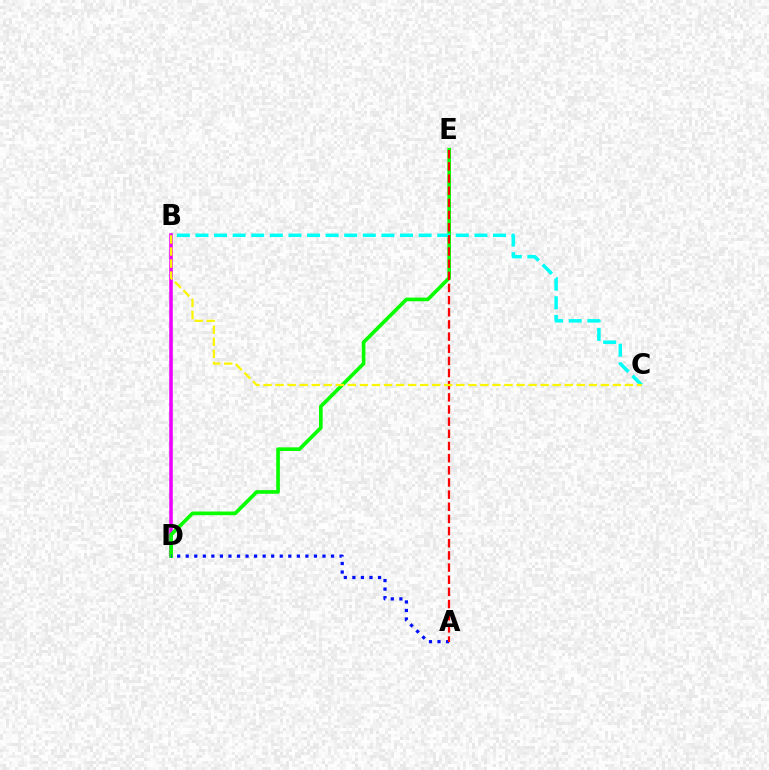{('B', 'D'): [{'color': '#ee00ff', 'line_style': 'solid', 'thickness': 2.56}], ('D', 'E'): [{'color': '#08ff00', 'line_style': 'solid', 'thickness': 2.64}], ('A', 'D'): [{'color': '#0010ff', 'line_style': 'dotted', 'thickness': 2.32}], ('B', 'C'): [{'color': '#00fff6', 'line_style': 'dashed', 'thickness': 2.53}, {'color': '#fcf500', 'line_style': 'dashed', 'thickness': 1.64}], ('A', 'E'): [{'color': '#ff0000', 'line_style': 'dashed', 'thickness': 1.65}]}